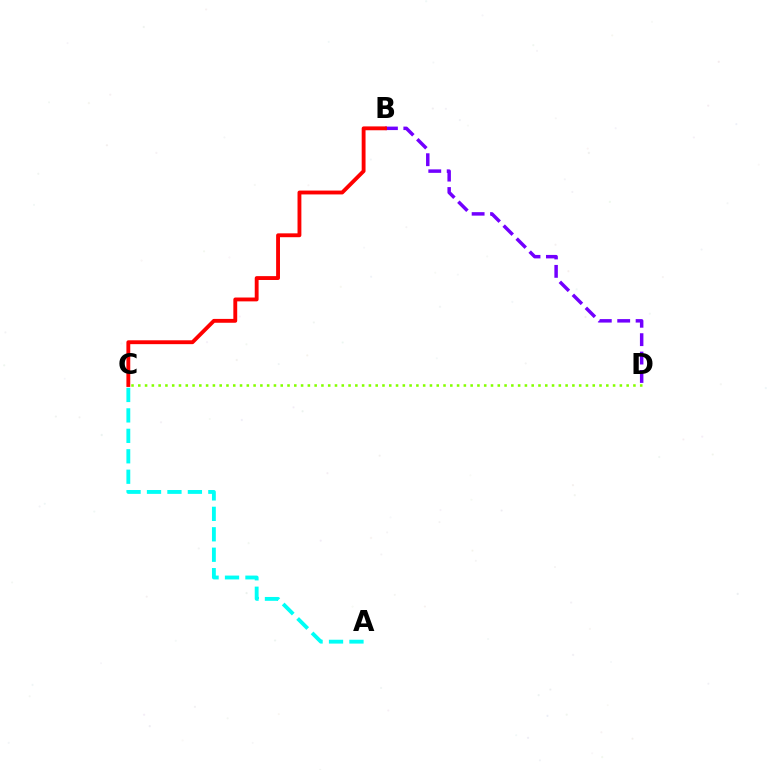{('B', 'D'): [{'color': '#7200ff', 'line_style': 'dashed', 'thickness': 2.5}], ('B', 'C'): [{'color': '#ff0000', 'line_style': 'solid', 'thickness': 2.78}], ('A', 'C'): [{'color': '#00fff6', 'line_style': 'dashed', 'thickness': 2.78}], ('C', 'D'): [{'color': '#84ff00', 'line_style': 'dotted', 'thickness': 1.84}]}